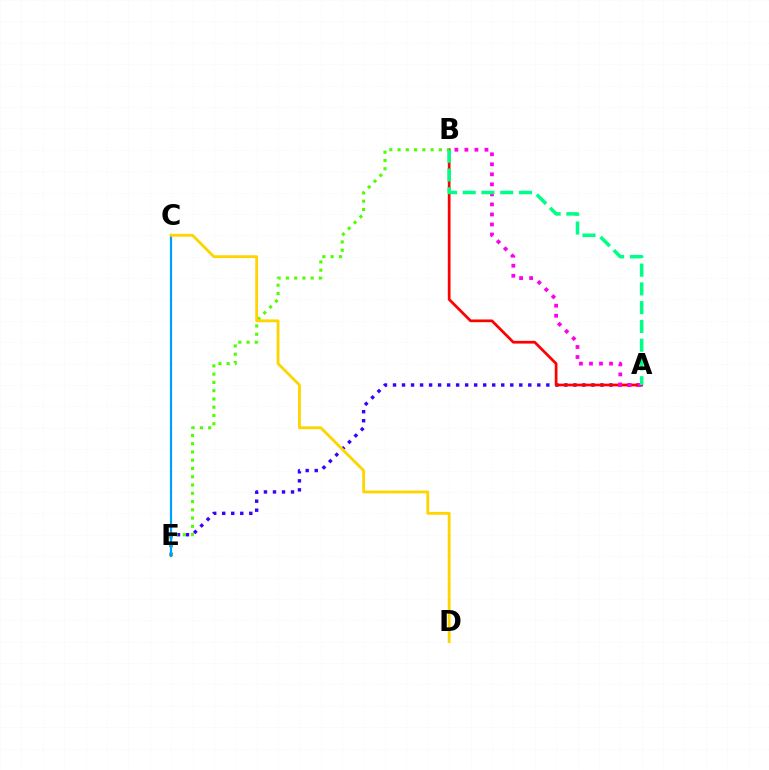{('A', 'E'): [{'color': '#3700ff', 'line_style': 'dotted', 'thickness': 2.45}], ('A', 'B'): [{'color': '#ff0000', 'line_style': 'solid', 'thickness': 1.96}, {'color': '#ff00ed', 'line_style': 'dotted', 'thickness': 2.72}, {'color': '#00ff86', 'line_style': 'dashed', 'thickness': 2.55}], ('B', 'E'): [{'color': '#4fff00', 'line_style': 'dotted', 'thickness': 2.25}], ('C', 'E'): [{'color': '#009eff', 'line_style': 'solid', 'thickness': 1.58}], ('C', 'D'): [{'color': '#ffd500', 'line_style': 'solid', 'thickness': 2.04}]}